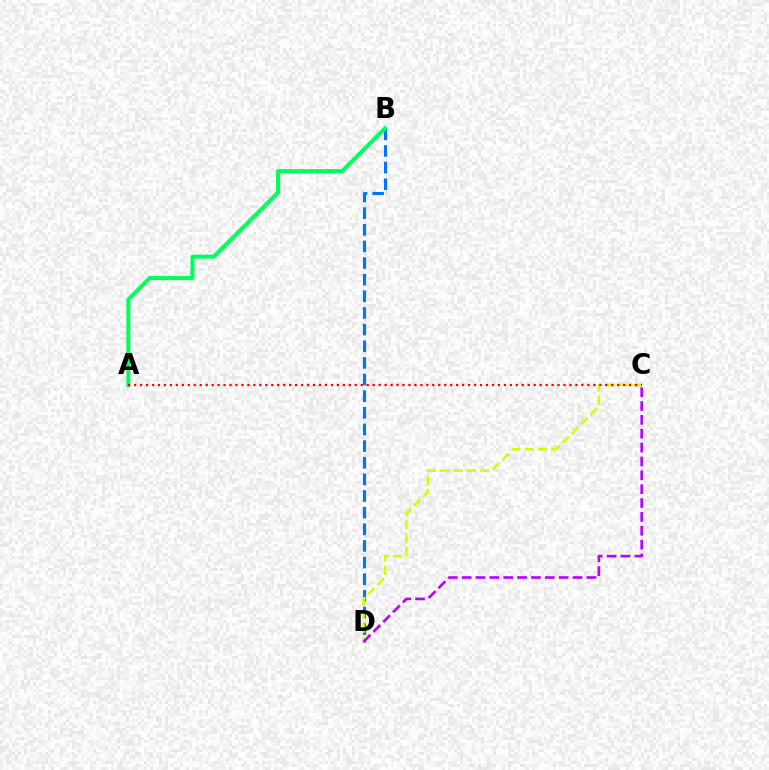{('B', 'D'): [{'color': '#0074ff', 'line_style': 'dashed', 'thickness': 2.26}], ('C', 'D'): [{'color': '#d1ff00', 'line_style': 'dashed', 'thickness': 1.81}, {'color': '#b900ff', 'line_style': 'dashed', 'thickness': 1.88}], ('A', 'B'): [{'color': '#00ff5c', 'line_style': 'solid', 'thickness': 2.9}], ('A', 'C'): [{'color': '#ff0000', 'line_style': 'dotted', 'thickness': 1.62}]}